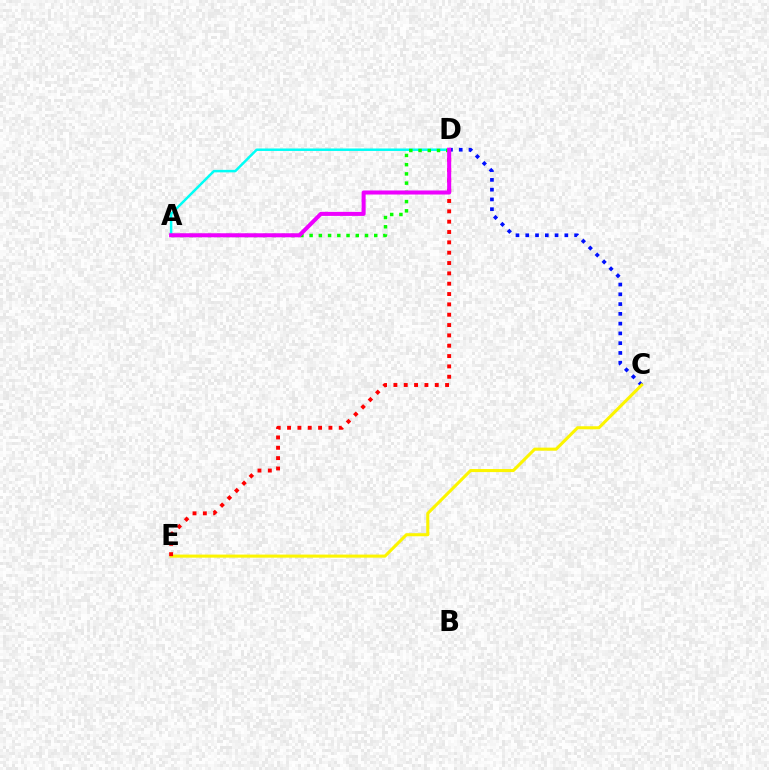{('A', 'D'): [{'color': '#00fff6', 'line_style': 'solid', 'thickness': 1.79}, {'color': '#08ff00', 'line_style': 'dotted', 'thickness': 2.51}, {'color': '#ee00ff', 'line_style': 'solid', 'thickness': 2.91}], ('C', 'D'): [{'color': '#0010ff', 'line_style': 'dotted', 'thickness': 2.65}], ('C', 'E'): [{'color': '#fcf500', 'line_style': 'solid', 'thickness': 2.21}], ('D', 'E'): [{'color': '#ff0000', 'line_style': 'dotted', 'thickness': 2.81}]}